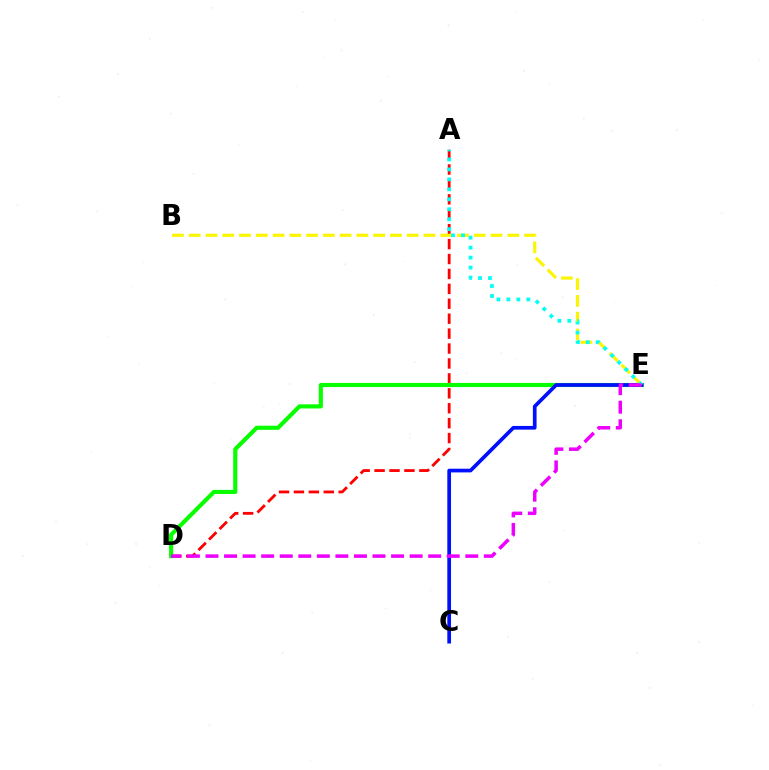{('A', 'D'): [{'color': '#ff0000', 'line_style': 'dashed', 'thickness': 2.03}], ('D', 'E'): [{'color': '#08ff00', 'line_style': 'solid', 'thickness': 2.97}, {'color': '#ee00ff', 'line_style': 'dashed', 'thickness': 2.52}], ('B', 'E'): [{'color': '#fcf500', 'line_style': 'dashed', 'thickness': 2.28}], ('C', 'E'): [{'color': '#0010ff', 'line_style': 'solid', 'thickness': 2.66}], ('A', 'E'): [{'color': '#00fff6', 'line_style': 'dotted', 'thickness': 2.71}]}